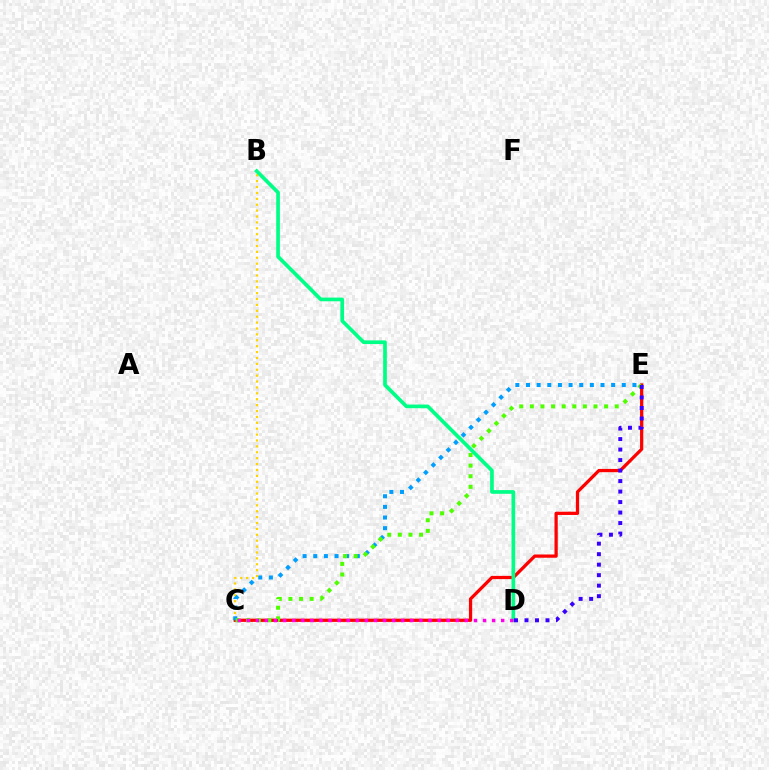{('B', 'C'): [{'color': '#ffd500', 'line_style': 'dotted', 'thickness': 1.6}], ('C', 'E'): [{'color': '#ff0000', 'line_style': 'solid', 'thickness': 2.34}, {'color': '#009eff', 'line_style': 'dotted', 'thickness': 2.89}, {'color': '#4fff00', 'line_style': 'dotted', 'thickness': 2.88}], ('B', 'D'): [{'color': '#00ff86', 'line_style': 'solid', 'thickness': 2.65}], ('C', 'D'): [{'color': '#ff00ed', 'line_style': 'dotted', 'thickness': 2.47}], ('D', 'E'): [{'color': '#3700ff', 'line_style': 'dotted', 'thickness': 2.85}]}